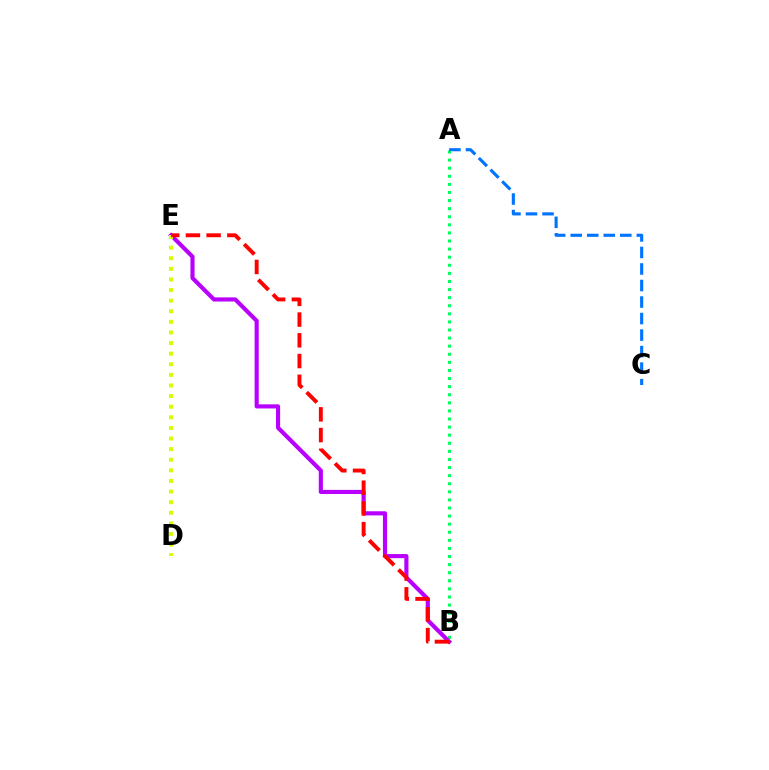{('A', 'B'): [{'color': '#00ff5c', 'line_style': 'dotted', 'thickness': 2.2}], ('B', 'E'): [{'color': '#b900ff', 'line_style': 'solid', 'thickness': 2.97}, {'color': '#ff0000', 'line_style': 'dashed', 'thickness': 2.82}], ('D', 'E'): [{'color': '#d1ff00', 'line_style': 'dotted', 'thickness': 2.88}], ('A', 'C'): [{'color': '#0074ff', 'line_style': 'dashed', 'thickness': 2.24}]}